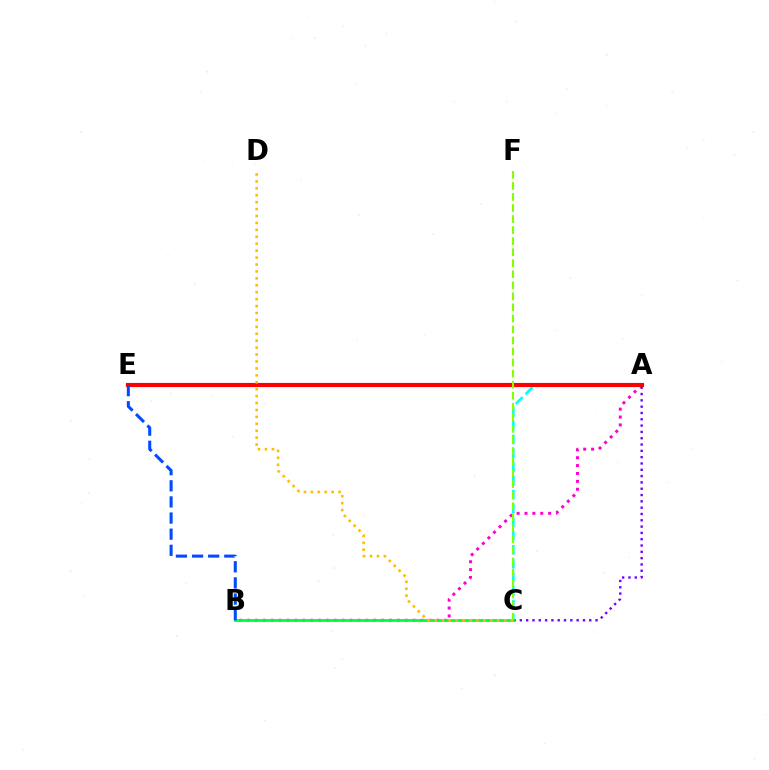{('A', 'B'): [{'color': '#ff00cf', 'line_style': 'dotted', 'thickness': 2.14}], ('A', 'C'): [{'color': '#00fff6', 'line_style': 'dashed', 'thickness': 1.87}, {'color': '#7200ff', 'line_style': 'dotted', 'thickness': 1.71}], ('A', 'E'): [{'color': '#ff0000', 'line_style': 'solid', 'thickness': 2.98}], ('B', 'C'): [{'color': '#00ff39', 'line_style': 'solid', 'thickness': 2.02}], ('B', 'E'): [{'color': '#004bff', 'line_style': 'dashed', 'thickness': 2.19}], ('C', 'D'): [{'color': '#ffbd00', 'line_style': 'dotted', 'thickness': 1.88}], ('C', 'F'): [{'color': '#84ff00', 'line_style': 'dashed', 'thickness': 1.5}]}